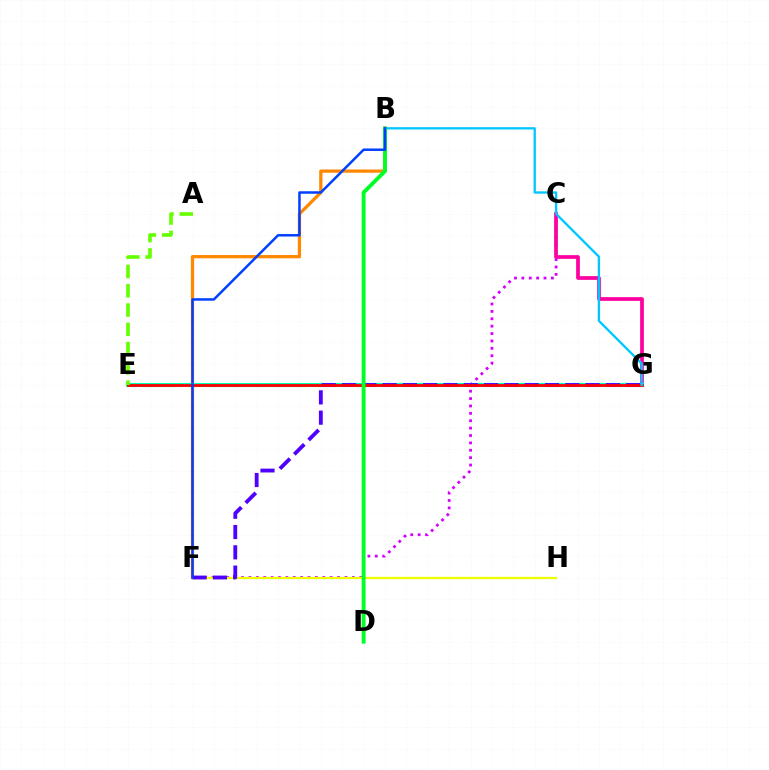{('B', 'F'): [{'color': '#ff8800', 'line_style': 'solid', 'thickness': 2.35}, {'color': '#003fff', 'line_style': 'solid', 'thickness': 1.79}], ('C', 'F'): [{'color': '#d600ff', 'line_style': 'dotted', 'thickness': 2.01}], ('C', 'G'): [{'color': '#ff00a0', 'line_style': 'solid', 'thickness': 2.68}], ('F', 'H'): [{'color': '#eeff00', 'line_style': 'solid', 'thickness': 1.64}], ('E', 'G'): [{'color': '#00ffaf', 'line_style': 'solid', 'thickness': 2.96}, {'color': '#ff0000', 'line_style': 'solid', 'thickness': 2.02}], ('F', 'G'): [{'color': '#4f00ff', 'line_style': 'dashed', 'thickness': 2.76}], ('B', 'G'): [{'color': '#00c7ff', 'line_style': 'solid', 'thickness': 1.67}], ('B', 'D'): [{'color': '#00ff27', 'line_style': 'solid', 'thickness': 2.78}], ('A', 'E'): [{'color': '#66ff00', 'line_style': 'dashed', 'thickness': 2.62}]}